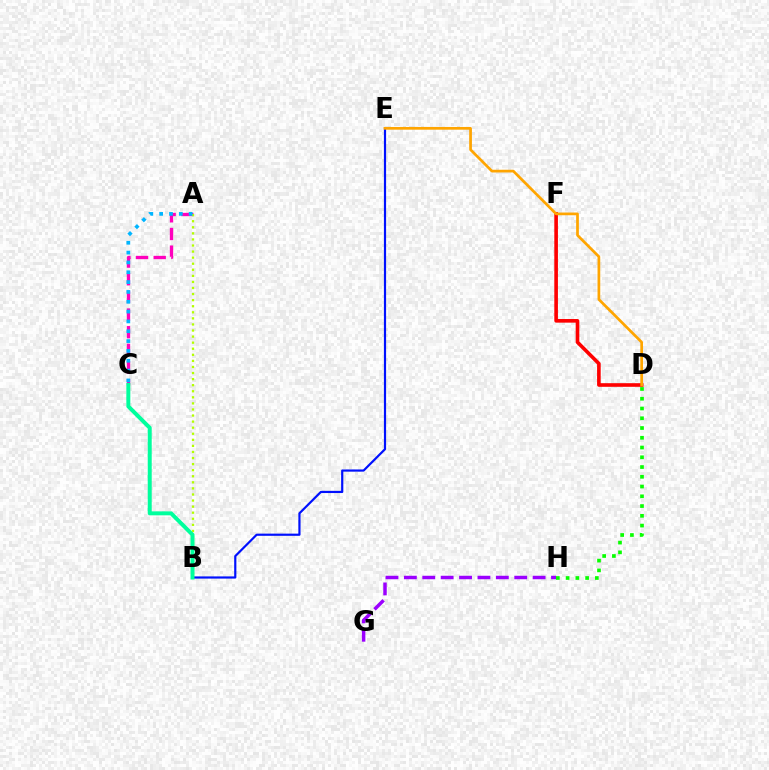{('D', 'F'): [{'color': '#ff0000', 'line_style': 'solid', 'thickness': 2.61}], ('B', 'E'): [{'color': '#0010ff', 'line_style': 'solid', 'thickness': 1.58}], ('G', 'H'): [{'color': '#9b00ff', 'line_style': 'dashed', 'thickness': 2.5}], ('A', 'C'): [{'color': '#ff00bd', 'line_style': 'dashed', 'thickness': 2.4}, {'color': '#00b5ff', 'line_style': 'dotted', 'thickness': 2.67}], ('A', 'B'): [{'color': '#b3ff00', 'line_style': 'dotted', 'thickness': 1.65}], ('B', 'C'): [{'color': '#00ff9d', 'line_style': 'solid', 'thickness': 2.86}], ('D', 'H'): [{'color': '#08ff00', 'line_style': 'dotted', 'thickness': 2.65}], ('D', 'E'): [{'color': '#ffa500', 'line_style': 'solid', 'thickness': 1.96}]}